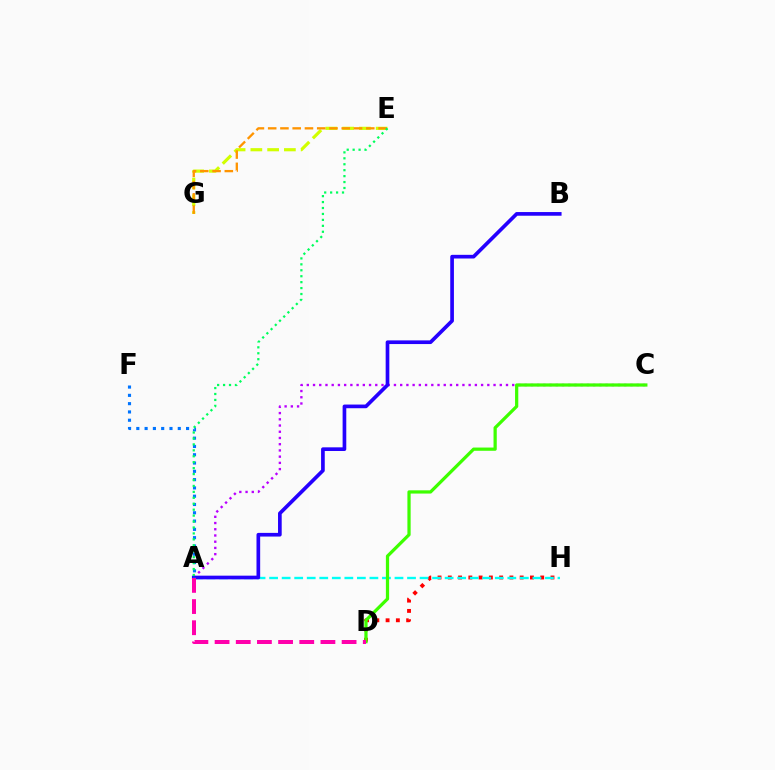{('D', 'H'): [{'color': '#ff0000', 'line_style': 'dotted', 'thickness': 2.79}], ('A', 'H'): [{'color': '#00fff6', 'line_style': 'dashed', 'thickness': 1.7}], ('A', 'C'): [{'color': '#b900ff', 'line_style': 'dotted', 'thickness': 1.69}], ('A', 'B'): [{'color': '#2500ff', 'line_style': 'solid', 'thickness': 2.64}], ('E', 'G'): [{'color': '#d1ff00', 'line_style': 'dashed', 'thickness': 2.28}, {'color': '#ff9400', 'line_style': 'dashed', 'thickness': 1.67}], ('A', 'F'): [{'color': '#0074ff', 'line_style': 'dotted', 'thickness': 2.25}], ('C', 'D'): [{'color': '#3dff00', 'line_style': 'solid', 'thickness': 2.33}], ('A', 'D'): [{'color': '#ff00ac', 'line_style': 'dashed', 'thickness': 2.88}], ('A', 'E'): [{'color': '#00ff5c', 'line_style': 'dotted', 'thickness': 1.61}]}